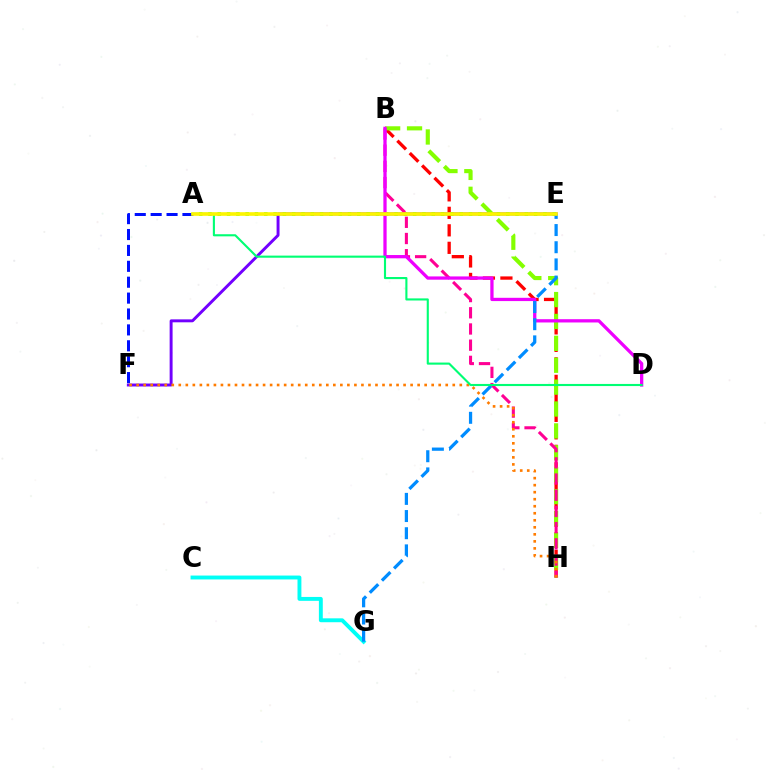{('B', 'H'): [{'color': '#ff0000', 'line_style': 'dashed', 'thickness': 2.38}, {'color': '#84ff00', 'line_style': 'dashed', 'thickness': 2.97}, {'color': '#ff0094', 'line_style': 'dashed', 'thickness': 2.2}], ('E', 'F'): [{'color': '#7200ff', 'line_style': 'solid', 'thickness': 2.12}], ('A', 'E'): [{'color': '#08ff00', 'line_style': 'dotted', 'thickness': 2.53}, {'color': '#fcf500', 'line_style': 'solid', 'thickness': 2.61}], ('C', 'G'): [{'color': '#00fff6', 'line_style': 'solid', 'thickness': 2.8}], ('A', 'F'): [{'color': '#0010ff', 'line_style': 'dashed', 'thickness': 2.16}], ('F', 'H'): [{'color': '#ff7c00', 'line_style': 'dotted', 'thickness': 1.91}], ('B', 'D'): [{'color': '#ee00ff', 'line_style': 'solid', 'thickness': 2.35}], ('E', 'G'): [{'color': '#008cff', 'line_style': 'dashed', 'thickness': 2.33}], ('A', 'D'): [{'color': '#00ff74', 'line_style': 'solid', 'thickness': 1.52}]}